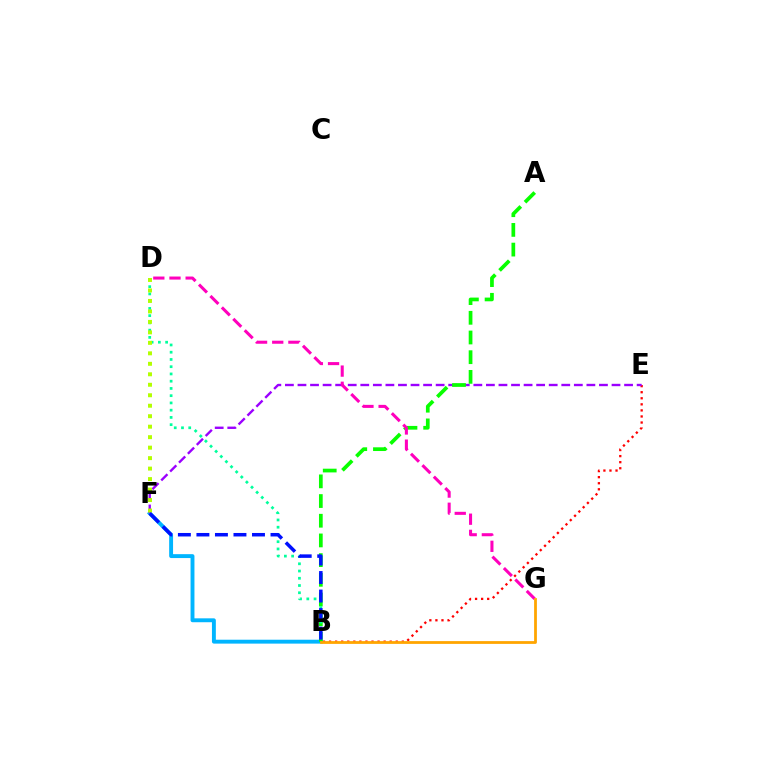{('B', 'F'): [{'color': '#00b5ff', 'line_style': 'solid', 'thickness': 2.81}, {'color': '#0010ff', 'line_style': 'dashed', 'thickness': 2.52}], ('B', 'E'): [{'color': '#ff0000', 'line_style': 'dotted', 'thickness': 1.65}], ('E', 'F'): [{'color': '#9b00ff', 'line_style': 'dashed', 'thickness': 1.71}], ('A', 'B'): [{'color': '#08ff00', 'line_style': 'dashed', 'thickness': 2.68}], ('D', 'G'): [{'color': '#ff00bd', 'line_style': 'dashed', 'thickness': 2.2}], ('B', 'D'): [{'color': '#00ff9d', 'line_style': 'dotted', 'thickness': 1.97}], ('D', 'F'): [{'color': '#b3ff00', 'line_style': 'dotted', 'thickness': 2.85}], ('B', 'G'): [{'color': '#ffa500', 'line_style': 'solid', 'thickness': 2.0}]}